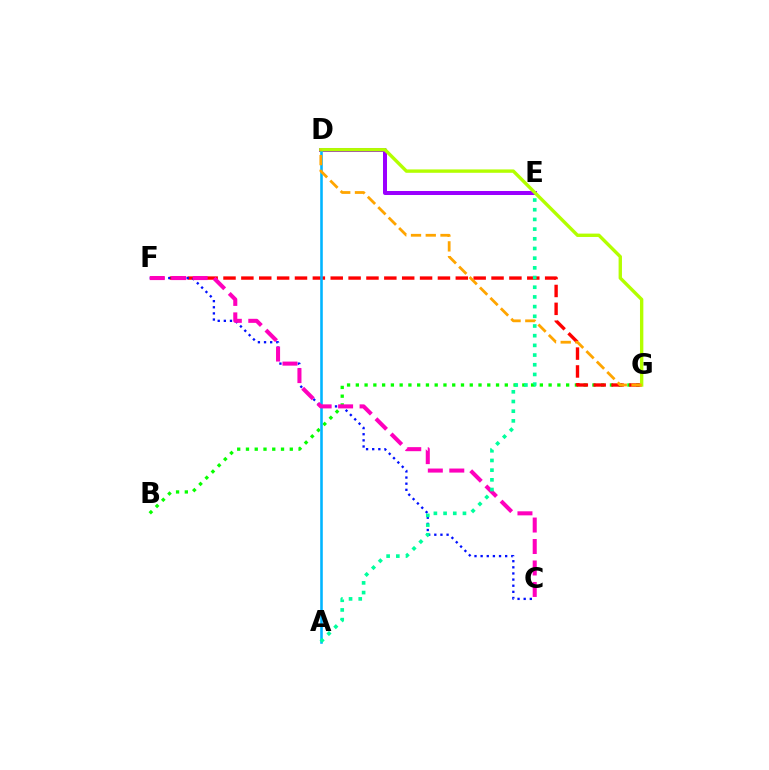{('D', 'E'): [{'color': '#9b00ff', 'line_style': 'solid', 'thickness': 2.88}], ('B', 'G'): [{'color': '#08ff00', 'line_style': 'dotted', 'thickness': 2.38}], ('F', 'G'): [{'color': '#ff0000', 'line_style': 'dashed', 'thickness': 2.43}], ('A', 'D'): [{'color': '#00b5ff', 'line_style': 'solid', 'thickness': 1.86}], ('C', 'F'): [{'color': '#0010ff', 'line_style': 'dotted', 'thickness': 1.67}, {'color': '#ff00bd', 'line_style': 'dashed', 'thickness': 2.92}], ('A', 'E'): [{'color': '#00ff9d', 'line_style': 'dotted', 'thickness': 2.63}], ('D', 'G'): [{'color': '#b3ff00', 'line_style': 'solid', 'thickness': 2.43}, {'color': '#ffa500', 'line_style': 'dashed', 'thickness': 2.0}]}